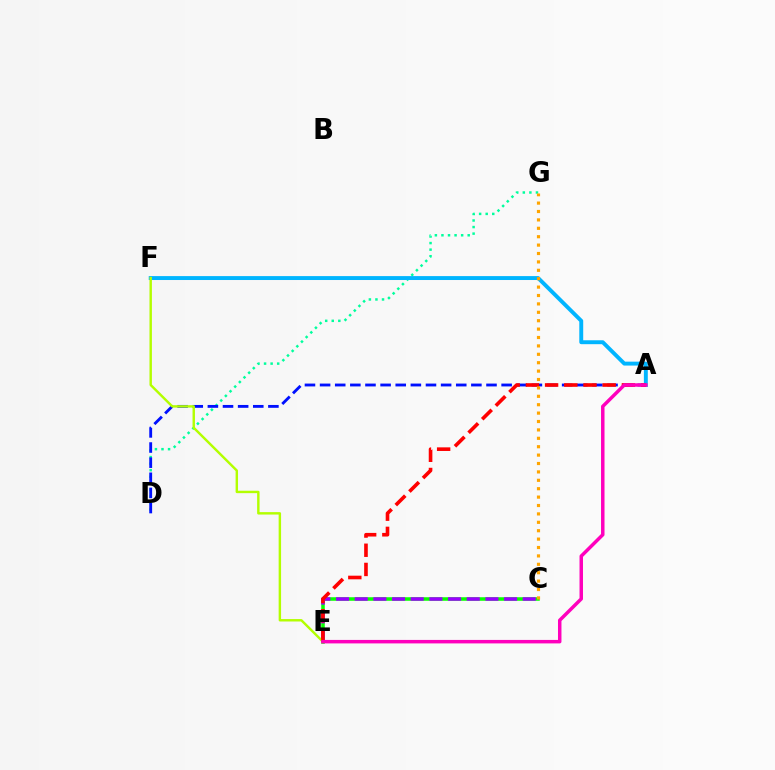{('C', 'E'): [{'color': '#08ff00', 'line_style': 'solid', 'thickness': 2.55}, {'color': '#9b00ff', 'line_style': 'dashed', 'thickness': 2.54}], ('D', 'G'): [{'color': '#00ff9d', 'line_style': 'dotted', 'thickness': 1.78}], ('A', 'F'): [{'color': '#00b5ff', 'line_style': 'solid', 'thickness': 2.82}], ('A', 'D'): [{'color': '#0010ff', 'line_style': 'dashed', 'thickness': 2.06}], ('E', 'F'): [{'color': '#b3ff00', 'line_style': 'solid', 'thickness': 1.75}], ('A', 'E'): [{'color': '#ff0000', 'line_style': 'dashed', 'thickness': 2.61}, {'color': '#ff00bd', 'line_style': 'solid', 'thickness': 2.5}], ('C', 'G'): [{'color': '#ffa500', 'line_style': 'dotted', 'thickness': 2.28}]}